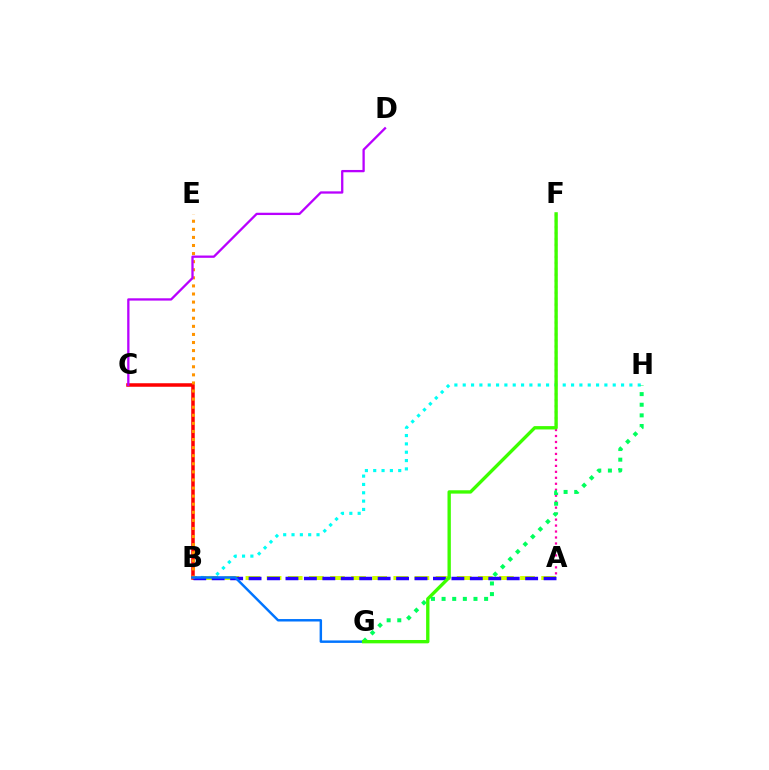{('B', 'H'): [{'color': '#00fff6', 'line_style': 'dotted', 'thickness': 2.26}], ('A', 'B'): [{'color': '#d1ff00', 'line_style': 'dashed', 'thickness': 2.87}, {'color': '#2500ff', 'line_style': 'dashed', 'thickness': 2.5}], ('A', 'F'): [{'color': '#ff00ac', 'line_style': 'dotted', 'thickness': 1.62}], ('B', 'C'): [{'color': '#ff0000', 'line_style': 'solid', 'thickness': 2.53}], ('B', 'E'): [{'color': '#ff9400', 'line_style': 'dotted', 'thickness': 2.2}], ('G', 'H'): [{'color': '#00ff5c', 'line_style': 'dotted', 'thickness': 2.89}], ('B', 'G'): [{'color': '#0074ff', 'line_style': 'solid', 'thickness': 1.77}], ('F', 'G'): [{'color': '#3dff00', 'line_style': 'solid', 'thickness': 2.41}], ('C', 'D'): [{'color': '#b900ff', 'line_style': 'solid', 'thickness': 1.65}]}